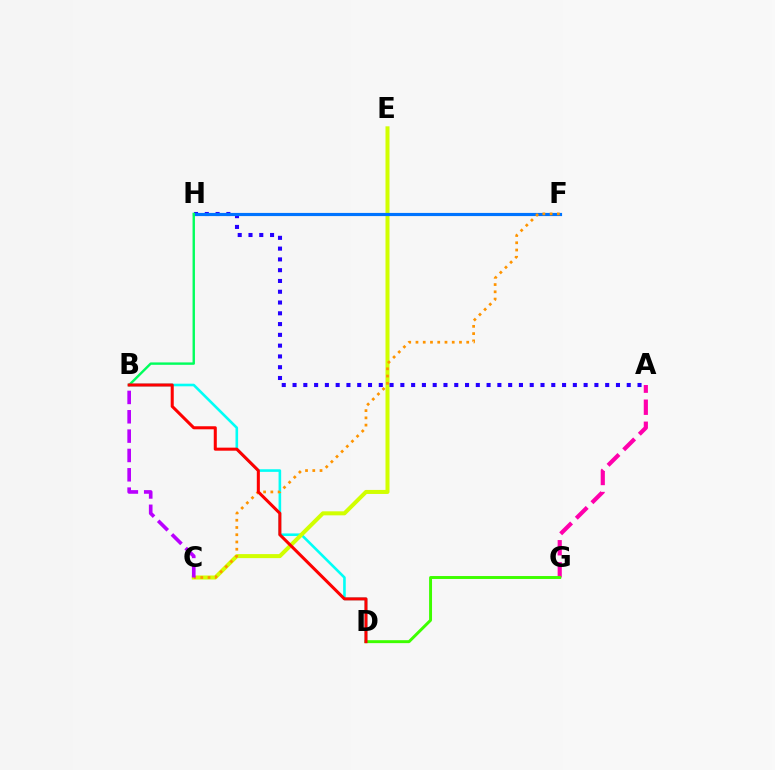{('B', 'D'): [{'color': '#00fff6', 'line_style': 'solid', 'thickness': 1.88}, {'color': '#ff0000', 'line_style': 'solid', 'thickness': 2.19}], ('C', 'E'): [{'color': '#d1ff00', 'line_style': 'solid', 'thickness': 2.89}], ('A', 'G'): [{'color': '#ff00ac', 'line_style': 'dashed', 'thickness': 3.0}], ('D', 'G'): [{'color': '#3dff00', 'line_style': 'solid', 'thickness': 2.12}], ('A', 'H'): [{'color': '#2500ff', 'line_style': 'dotted', 'thickness': 2.93}], ('F', 'H'): [{'color': '#0074ff', 'line_style': 'solid', 'thickness': 2.27}], ('C', 'F'): [{'color': '#ff9400', 'line_style': 'dotted', 'thickness': 1.97}], ('B', 'H'): [{'color': '#00ff5c', 'line_style': 'solid', 'thickness': 1.73}], ('B', 'C'): [{'color': '#b900ff', 'line_style': 'dashed', 'thickness': 2.63}]}